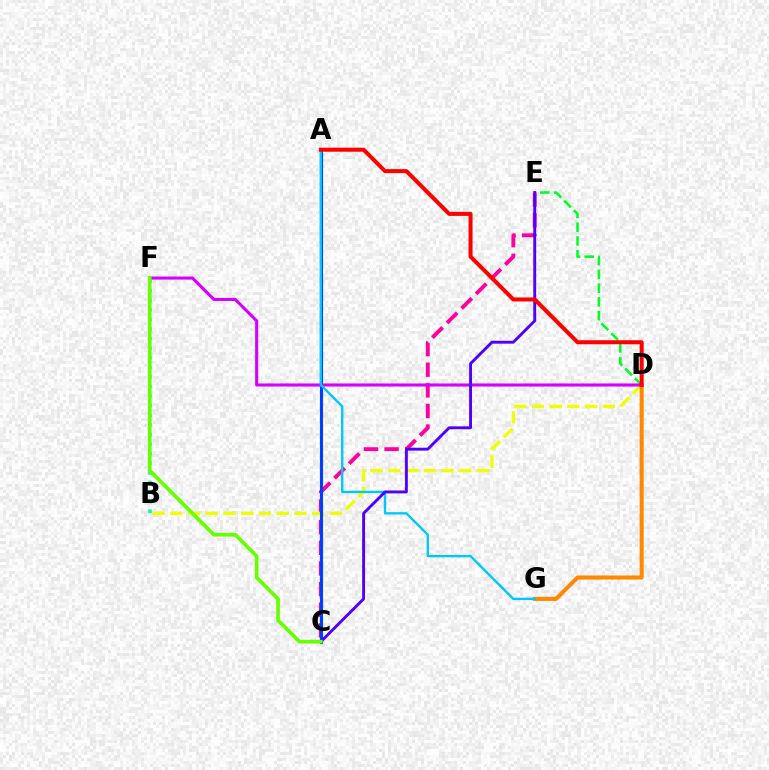{('C', 'E'): [{'color': '#ff00a0', 'line_style': 'dashed', 'thickness': 2.8}, {'color': '#4f00ff', 'line_style': 'solid', 'thickness': 2.08}], ('B', 'D'): [{'color': '#eeff00', 'line_style': 'dashed', 'thickness': 2.41}], ('D', 'E'): [{'color': '#00ff27', 'line_style': 'dashed', 'thickness': 1.86}], ('A', 'C'): [{'color': '#003fff', 'line_style': 'solid', 'thickness': 2.25}], ('D', 'G'): [{'color': '#ff8800', 'line_style': 'solid', 'thickness': 2.92}], ('D', 'F'): [{'color': '#d600ff', 'line_style': 'solid', 'thickness': 2.21}], ('A', 'G'): [{'color': '#00c7ff', 'line_style': 'solid', 'thickness': 1.7}], ('B', 'F'): [{'color': '#00ffaf', 'line_style': 'dotted', 'thickness': 2.61}], ('C', 'F'): [{'color': '#66ff00', 'line_style': 'solid', 'thickness': 2.62}], ('A', 'D'): [{'color': '#ff0000', 'line_style': 'solid', 'thickness': 2.89}]}